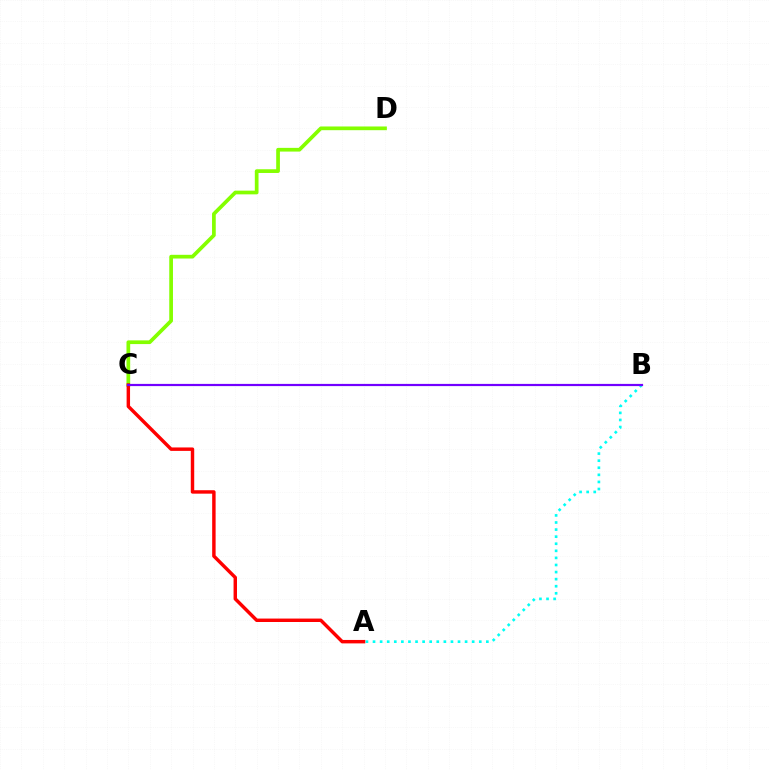{('C', 'D'): [{'color': '#84ff00', 'line_style': 'solid', 'thickness': 2.67}], ('A', 'C'): [{'color': '#ff0000', 'line_style': 'solid', 'thickness': 2.48}], ('A', 'B'): [{'color': '#00fff6', 'line_style': 'dotted', 'thickness': 1.92}], ('B', 'C'): [{'color': '#7200ff', 'line_style': 'solid', 'thickness': 1.59}]}